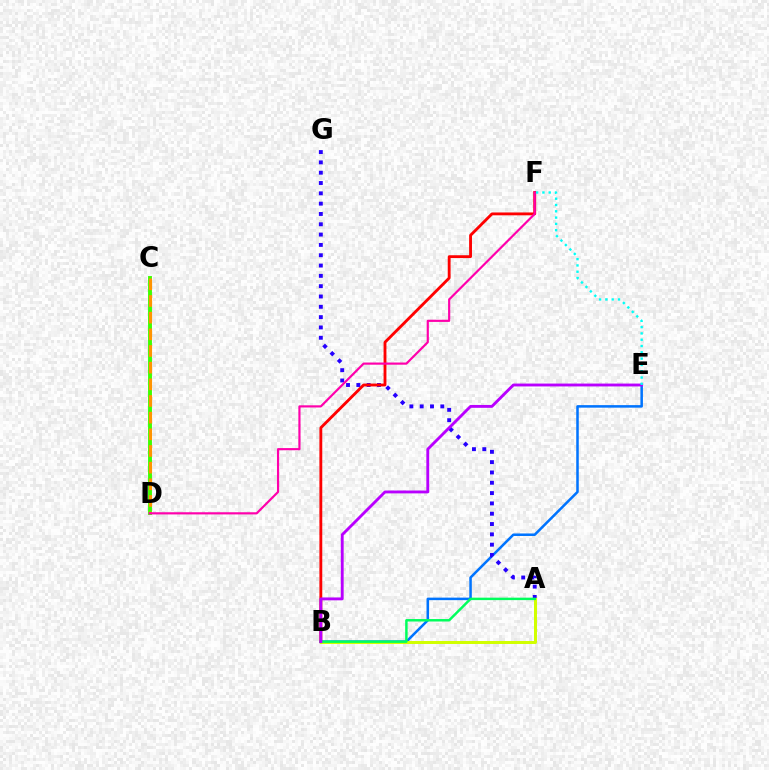{('B', 'E'): [{'color': '#0074ff', 'line_style': 'solid', 'thickness': 1.82}, {'color': '#b900ff', 'line_style': 'solid', 'thickness': 2.07}], ('A', 'G'): [{'color': '#2500ff', 'line_style': 'dotted', 'thickness': 2.8}], ('B', 'F'): [{'color': '#ff0000', 'line_style': 'solid', 'thickness': 2.05}], ('C', 'D'): [{'color': '#3dff00', 'line_style': 'solid', 'thickness': 2.8}, {'color': '#ff9400', 'line_style': 'dashed', 'thickness': 2.26}], ('A', 'B'): [{'color': '#d1ff00', 'line_style': 'solid', 'thickness': 2.16}, {'color': '#00ff5c', 'line_style': 'solid', 'thickness': 1.77}], ('D', 'F'): [{'color': '#ff00ac', 'line_style': 'solid', 'thickness': 1.56}], ('E', 'F'): [{'color': '#00fff6', 'line_style': 'dotted', 'thickness': 1.71}]}